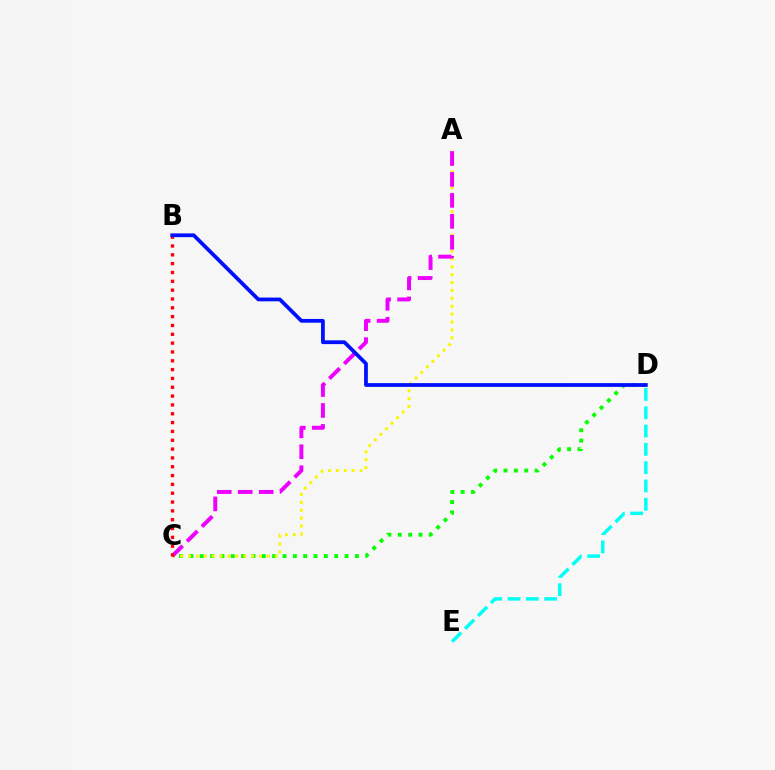{('D', 'E'): [{'color': '#00fff6', 'line_style': 'dashed', 'thickness': 2.49}], ('C', 'D'): [{'color': '#08ff00', 'line_style': 'dotted', 'thickness': 2.81}], ('A', 'C'): [{'color': '#fcf500', 'line_style': 'dotted', 'thickness': 2.14}, {'color': '#ee00ff', 'line_style': 'dashed', 'thickness': 2.85}], ('B', 'C'): [{'color': '#ff0000', 'line_style': 'dotted', 'thickness': 2.4}], ('B', 'D'): [{'color': '#0010ff', 'line_style': 'solid', 'thickness': 2.71}]}